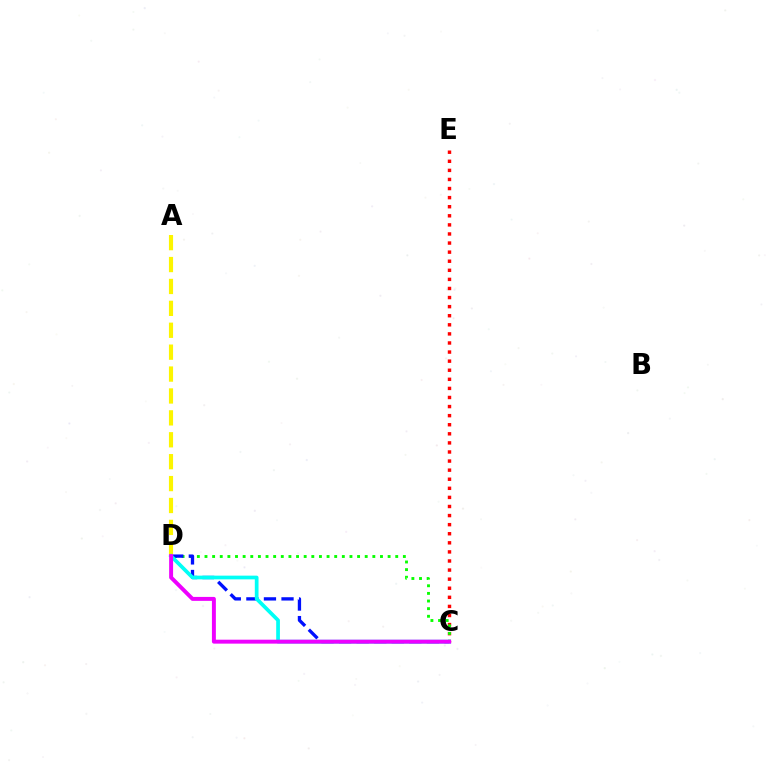{('C', 'E'): [{'color': '#ff0000', 'line_style': 'dotted', 'thickness': 2.47}], ('C', 'D'): [{'color': '#08ff00', 'line_style': 'dotted', 'thickness': 2.07}, {'color': '#0010ff', 'line_style': 'dashed', 'thickness': 2.39}, {'color': '#00fff6', 'line_style': 'solid', 'thickness': 2.68}, {'color': '#ee00ff', 'line_style': 'solid', 'thickness': 2.84}], ('A', 'D'): [{'color': '#fcf500', 'line_style': 'dashed', 'thickness': 2.98}]}